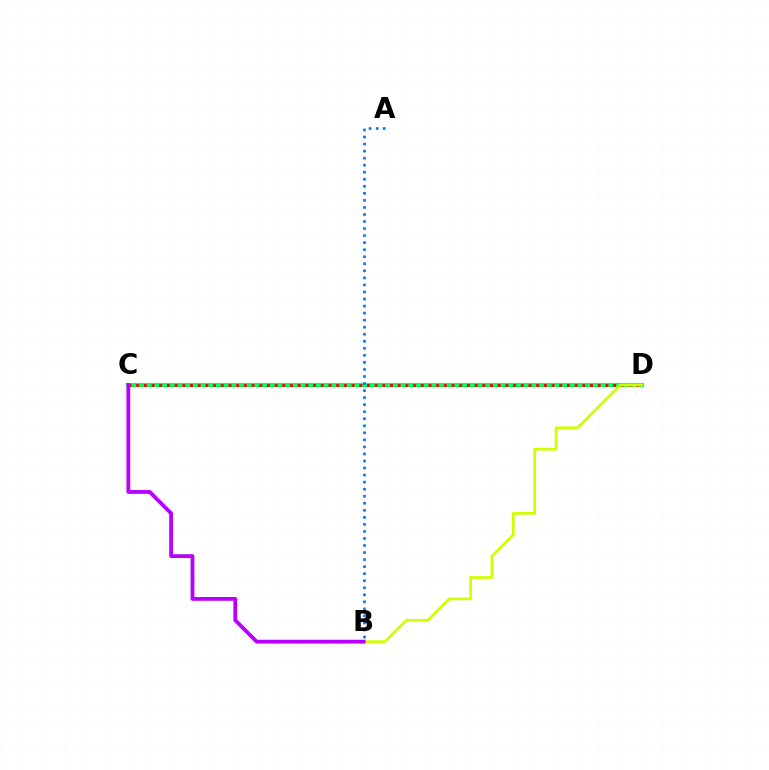{('C', 'D'): [{'color': '#00ff5c', 'line_style': 'solid', 'thickness': 2.99}, {'color': '#ff0000', 'line_style': 'dotted', 'thickness': 2.09}], ('B', 'D'): [{'color': '#d1ff00', 'line_style': 'solid', 'thickness': 1.96}], ('B', 'C'): [{'color': '#b900ff', 'line_style': 'solid', 'thickness': 2.75}], ('A', 'B'): [{'color': '#0074ff', 'line_style': 'dotted', 'thickness': 1.91}]}